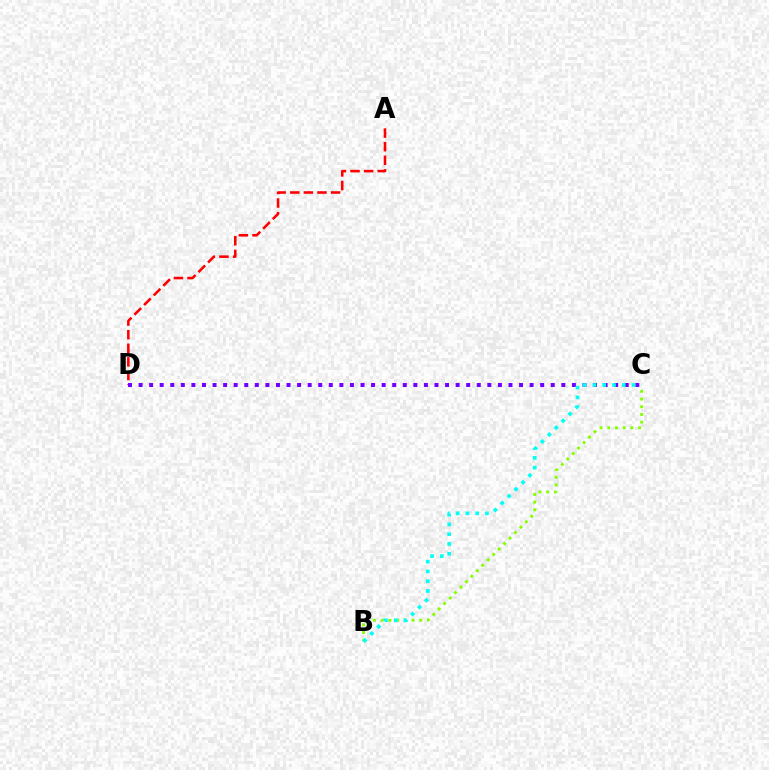{('A', 'D'): [{'color': '#ff0000', 'line_style': 'dashed', 'thickness': 1.85}], ('B', 'C'): [{'color': '#84ff00', 'line_style': 'dotted', 'thickness': 2.09}, {'color': '#00fff6', 'line_style': 'dotted', 'thickness': 2.66}], ('C', 'D'): [{'color': '#7200ff', 'line_style': 'dotted', 'thickness': 2.87}]}